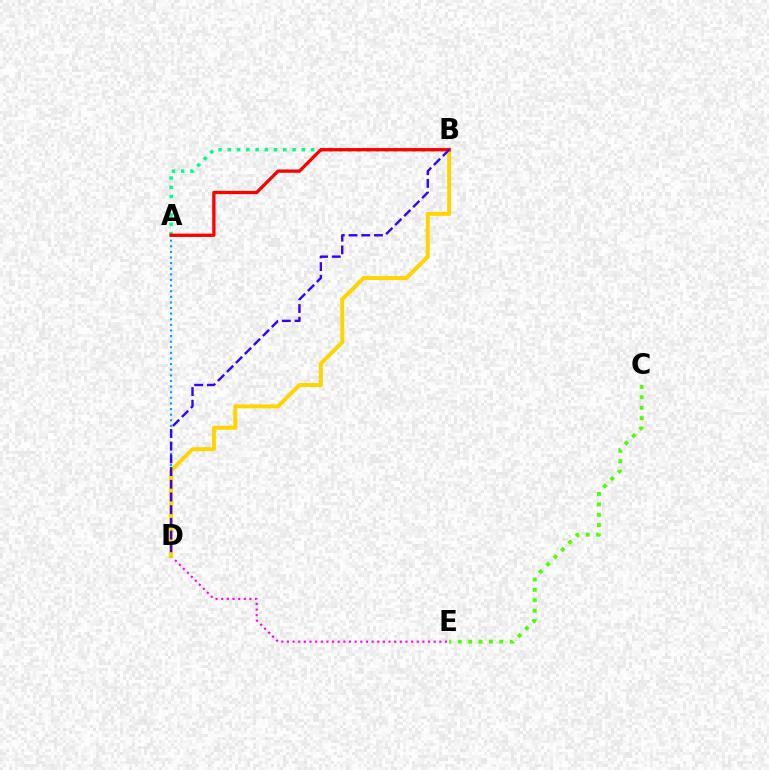{('A', 'D'): [{'color': '#009eff', 'line_style': 'dotted', 'thickness': 1.52}], ('D', 'E'): [{'color': '#ff00ed', 'line_style': 'dotted', 'thickness': 1.53}], ('C', 'E'): [{'color': '#4fff00', 'line_style': 'dotted', 'thickness': 2.82}], ('B', 'D'): [{'color': '#ffd500', 'line_style': 'solid', 'thickness': 2.85}, {'color': '#3700ff', 'line_style': 'dashed', 'thickness': 1.73}], ('A', 'B'): [{'color': '#00ff86', 'line_style': 'dotted', 'thickness': 2.51}, {'color': '#ff0000', 'line_style': 'solid', 'thickness': 2.38}]}